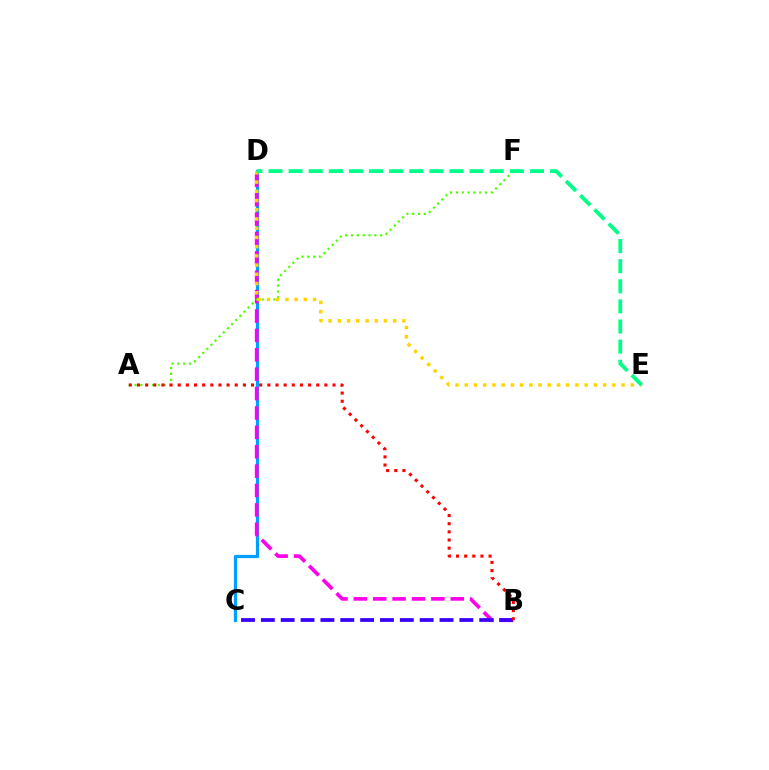{('C', 'D'): [{'color': '#009eff', 'line_style': 'solid', 'thickness': 2.31}], ('B', 'D'): [{'color': '#ff00ed', 'line_style': 'dashed', 'thickness': 2.63}], ('A', 'F'): [{'color': '#4fff00', 'line_style': 'dotted', 'thickness': 1.59}], ('D', 'E'): [{'color': '#ffd500', 'line_style': 'dotted', 'thickness': 2.51}, {'color': '#00ff86', 'line_style': 'dashed', 'thickness': 2.73}], ('B', 'C'): [{'color': '#3700ff', 'line_style': 'dashed', 'thickness': 2.7}], ('A', 'B'): [{'color': '#ff0000', 'line_style': 'dotted', 'thickness': 2.21}]}